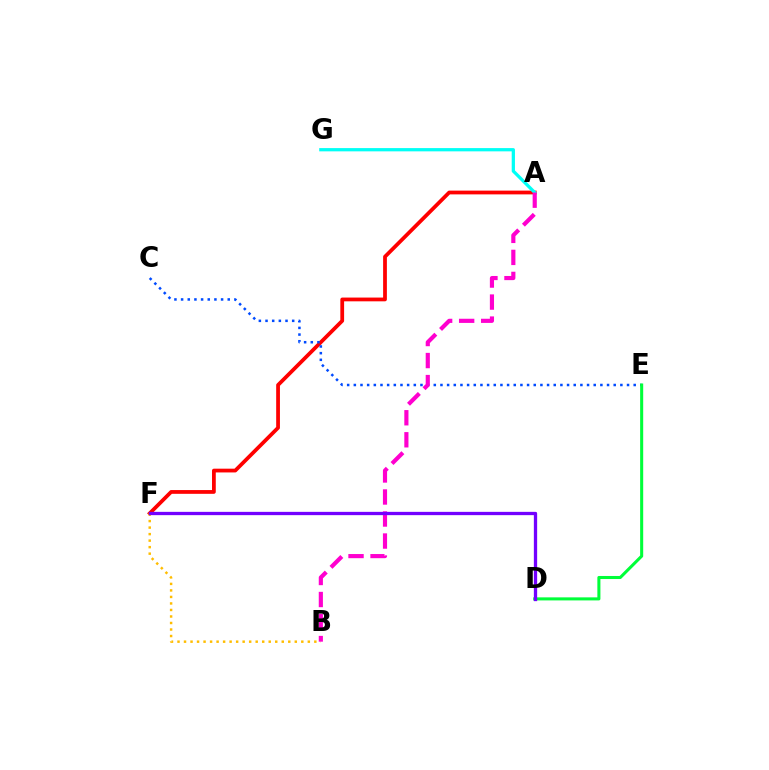{('D', 'F'): [{'color': '#84ff00', 'line_style': 'dashed', 'thickness': 1.92}, {'color': '#7200ff', 'line_style': 'solid', 'thickness': 2.38}], ('A', 'F'): [{'color': '#ff0000', 'line_style': 'solid', 'thickness': 2.71}], ('B', 'F'): [{'color': '#ffbd00', 'line_style': 'dotted', 'thickness': 1.77}], ('A', 'G'): [{'color': '#00fff6', 'line_style': 'solid', 'thickness': 2.34}], ('C', 'E'): [{'color': '#004bff', 'line_style': 'dotted', 'thickness': 1.81}], ('D', 'E'): [{'color': '#00ff39', 'line_style': 'solid', 'thickness': 2.2}], ('A', 'B'): [{'color': '#ff00cf', 'line_style': 'dashed', 'thickness': 2.99}]}